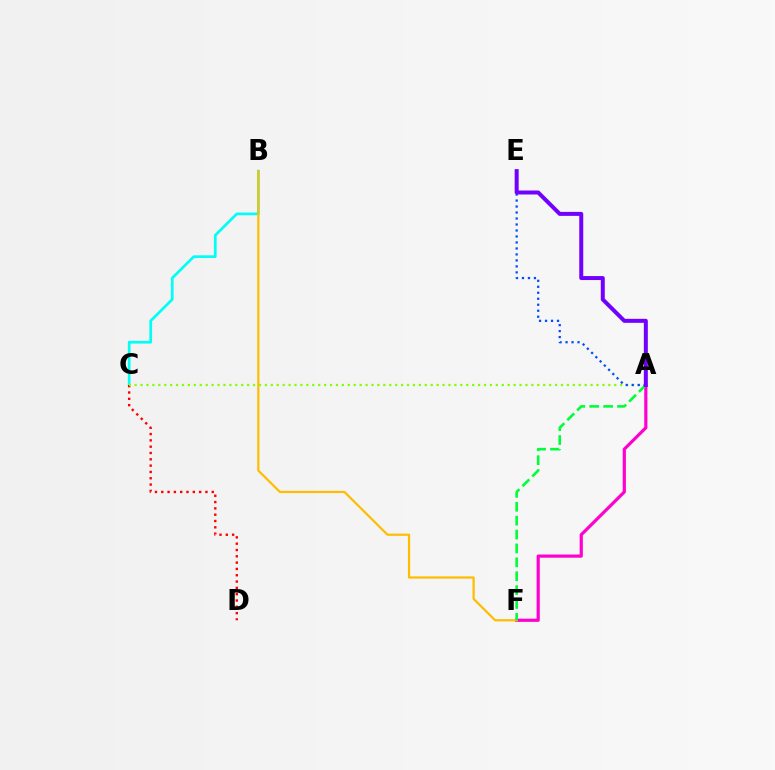{('B', 'C'): [{'color': '#00fff6', 'line_style': 'solid', 'thickness': 1.94}], ('A', 'F'): [{'color': '#ff00cf', 'line_style': 'solid', 'thickness': 2.3}, {'color': '#00ff39', 'line_style': 'dashed', 'thickness': 1.89}], ('C', 'D'): [{'color': '#ff0000', 'line_style': 'dotted', 'thickness': 1.72}], ('B', 'F'): [{'color': '#ffbd00', 'line_style': 'solid', 'thickness': 1.6}], ('A', 'C'): [{'color': '#84ff00', 'line_style': 'dotted', 'thickness': 1.61}], ('A', 'E'): [{'color': '#004bff', 'line_style': 'dotted', 'thickness': 1.63}, {'color': '#7200ff', 'line_style': 'solid', 'thickness': 2.87}]}